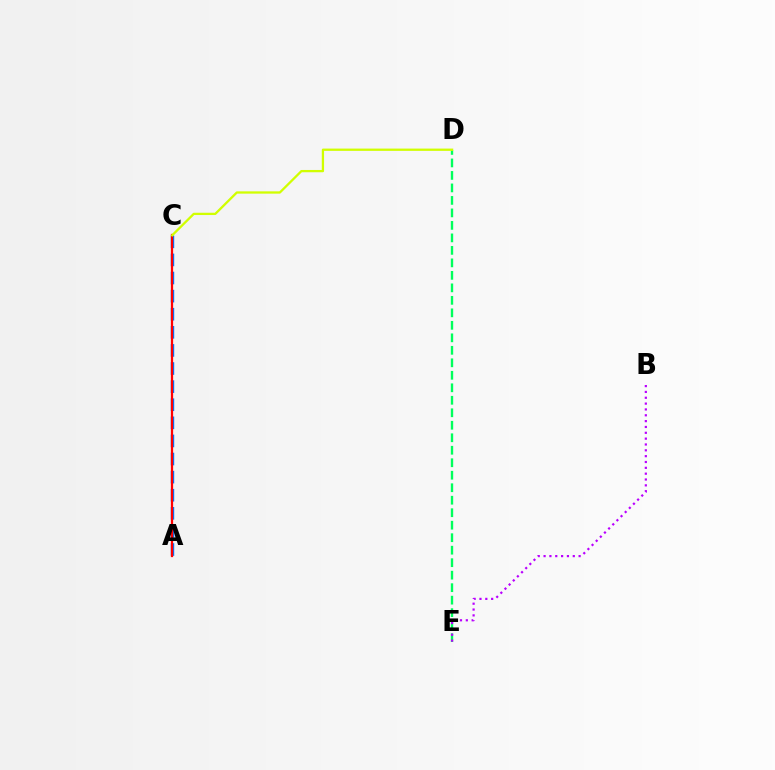{('D', 'E'): [{'color': '#00ff5c', 'line_style': 'dashed', 'thickness': 1.7}], ('A', 'C'): [{'color': '#0074ff', 'line_style': 'dashed', 'thickness': 2.46}, {'color': '#ff0000', 'line_style': 'solid', 'thickness': 1.62}], ('B', 'E'): [{'color': '#b900ff', 'line_style': 'dotted', 'thickness': 1.59}], ('C', 'D'): [{'color': '#d1ff00', 'line_style': 'solid', 'thickness': 1.65}]}